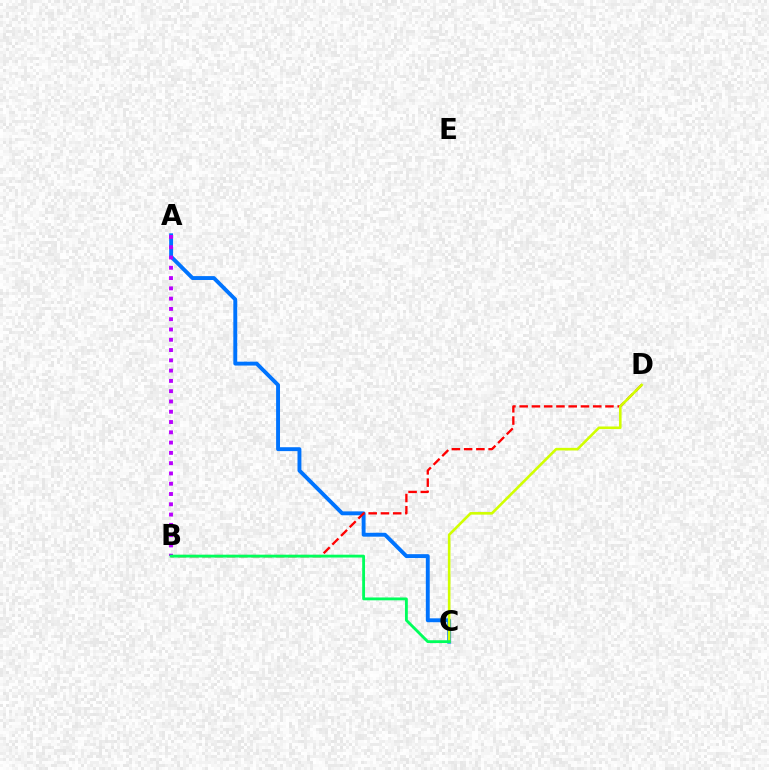{('A', 'C'): [{'color': '#0074ff', 'line_style': 'solid', 'thickness': 2.81}], ('B', 'D'): [{'color': '#ff0000', 'line_style': 'dashed', 'thickness': 1.67}], ('C', 'D'): [{'color': '#d1ff00', 'line_style': 'solid', 'thickness': 1.87}], ('A', 'B'): [{'color': '#b900ff', 'line_style': 'dotted', 'thickness': 2.79}], ('B', 'C'): [{'color': '#00ff5c', 'line_style': 'solid', 'thickness': 2.05}]}